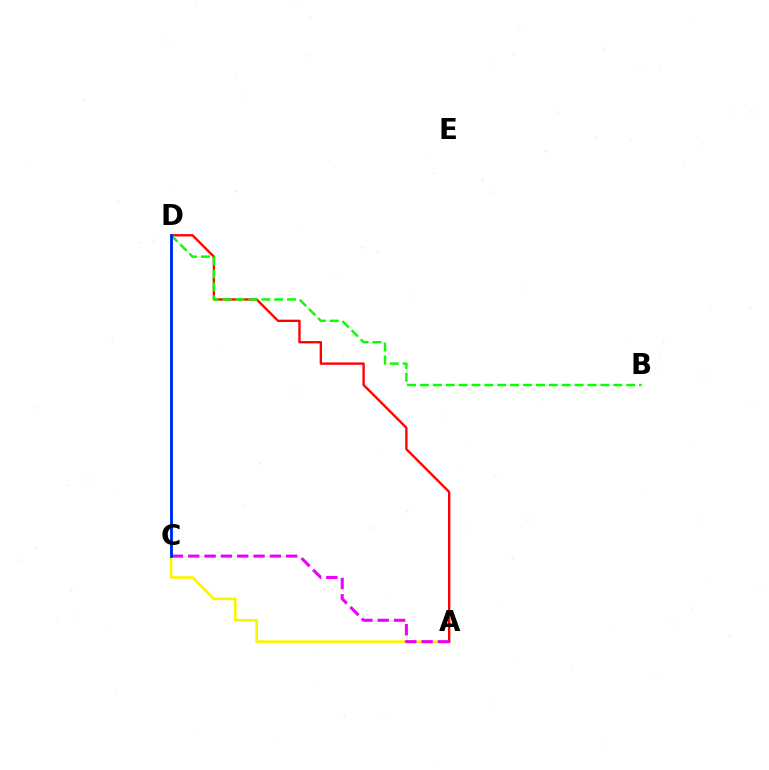{('A', 'C'): [{'color': '#fcf500', 'line_style': 'solid', 'thickness': 1.89}, {'color': '#ee00ff', 'line_style': 'dashed', 'thickness': 2.22}], ('A', 'D'): [{'color': '#ff0000', 'line_style': 'solid', 'thickness': 1.68}], ('C', 'D'): [{'color': '#00fff6', 'line_style': 'solid', 'thickness': 2.01}, {'color': '#0010ff', 'line_style': 'solid', 'thickness': 1.87}], ('B', 'D'): [{'color': '#08ff00', 'line_style': 'dashed', 'thickness': 1.75}]}